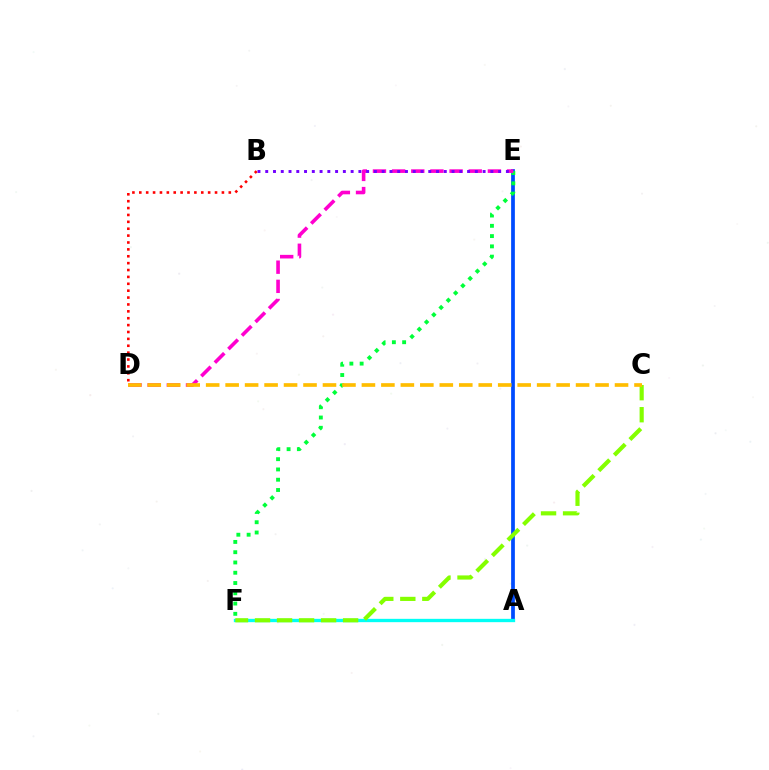{('A', 'E'): [{'color': '#004bff', 'line_style': 'solid', 'thickness': 2.7}], ('E', 'F'): [{'color': '#00ff39', 'line_style': 'dotted', 'thickness': 2.79}], ('B', 'D'): [{'color': '#ff0000', 'line_style': 'dotted', 'thickness': 1.87}], ('D', 'E'): [{'color': '#ff00cf', 'line_style': 'dashed', 'thickness': 2.6}], ('A', 'F'): [{'color': '#00fff6', 'line_style': 'solid', 'thickness': 2.39}], ('C', 'F'): [{'color': '#84ff00', 'line_style': 'dashed', 'thickness': 2.99}], ('B', 'E'): [{'color': '#7200ff', 'line_style': 'dotted', 'thickness': 2.11}], ('C', 'D'): [{'color': '#ffbd00', 'line_style': 'dashed', 'thickness': 2.64}]}